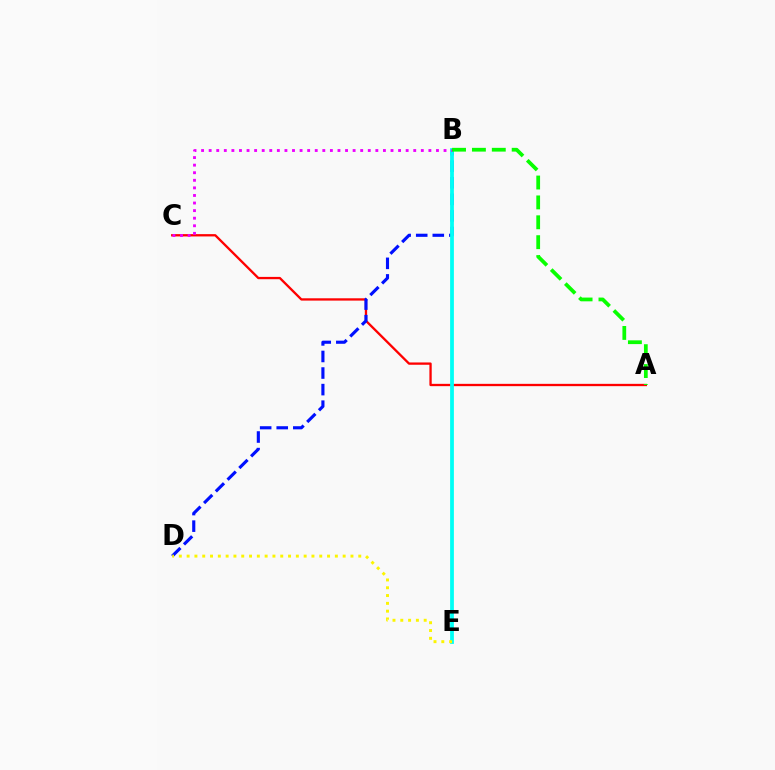{('A', 'C'): [{'color': '#ff0000', 'line_style': 'solid', 'thickness': 1.66}], ('B', 'D'): [{'color': '#0010ff', 'line_style': 'dashed', 'thickness': 2.25}], ('B', 'E'): [{'color': '#00fff6', 'line_style': 'solid', 'thickness': 2.72}], ('D', 'E'): [{'color': '#fcf500', 'line_style': 'dotted', 'thickness': 2.12}], ('B', 'C'): [{'color': '#ee00ff', 'line_style': 'dotted', 'thickness': 2.06}], ('A', 'B'): [{'color': '#08ff00', 'line_style': 'dashed', 'thickness': 2.7}]}